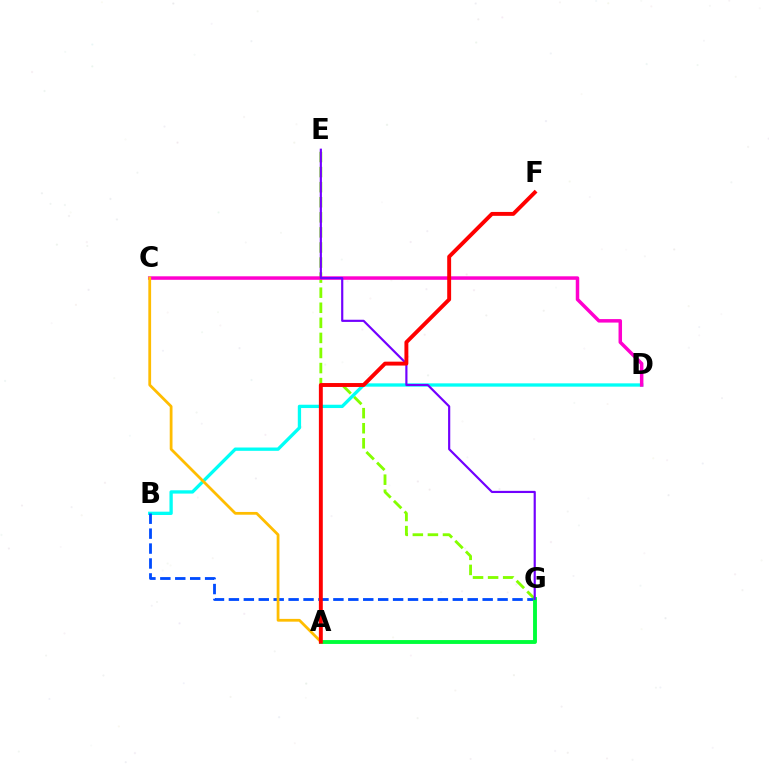{('E', 'G'): [{'color': '#84ff00', 'line_style': 'dashed', 'thickness': 2.05}, {'color': '#7200ff', 'line_style': 'solid', 'thickness': 1.56}], ('B', 'D'): [{'color': '#00fff6', 'line_style': 'solid', 'thickness': 2.38}], ('B', 'G'): [{'color': '#004bff', 'line_style': 'dashed', 'thickness': 2.03}], ('C', 'D'): [{'color': '#ff00cf', 'line_style': 'solid', 'thickness': 2.51}], ('A', 'G'): [{'color': '#00ff39', 'line_style': 'solid', 'thickness': 2.79}], ('A', 'C'): [{'color': '#ffbd00', 'line_style': 'solid', 'thickness': 2.0}], ('A', 'F'): [{'color': '#ff0000', 'line_style': 'solid', 'thickness': 2.81}]}